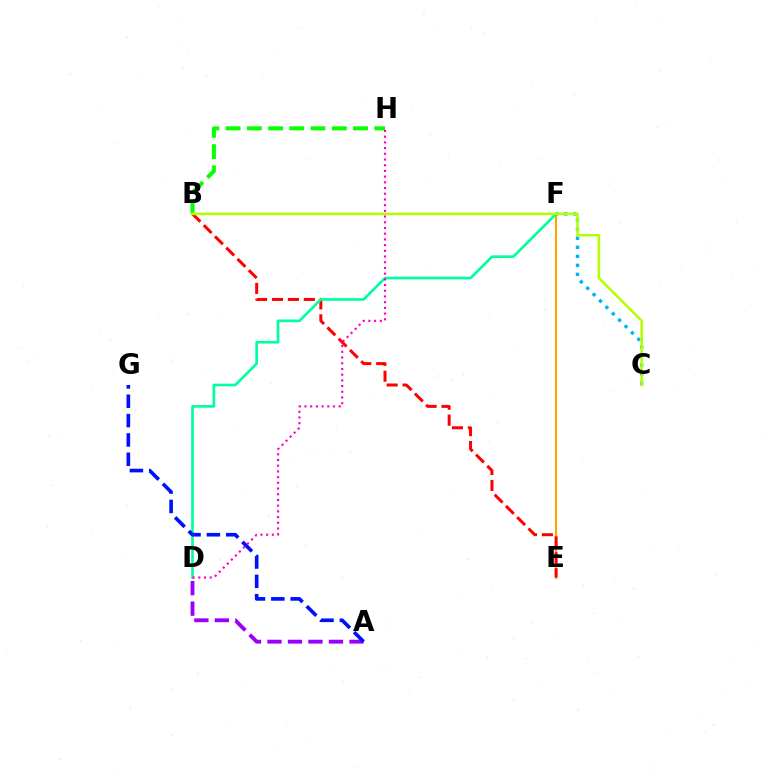{('E', 'F'): [{'color': '#ffa500', 'line_style': 'solid', 'thickness': 1.53}], ('B', 'E'): [{'color': '#ff0000', 'line_style': 'dashed', 'thickness': 2.16}], ('B', 'H'): [{'color': '#08ff00', 'line_style': 'dashed', 'thickness': 2.89}], ('C', 'F'): [{'color': '#00b5ff', 'line_style': 'dotted', 'thickness': 2.45}], ('A', 'D'): [{'color': '#9b00ff', 'line_style': 'dashed', 'thickness': 2.78}], ('D', 'F'): [{'color': '#00ff9d', 'line_style': 'solid', 'thickness': 1.92}], ('A', 'G'): [{'color': '#0010ff', 'line_style': 'dashed', 'thickness': 2.63}], ('B', 'C'): [{'color': '#b3ff00', 'line_style': 'solid', 'thickness': 1.87}], ('D', 'H'): [{'color': '#ff00bd', 'line_style': 'dotted', 'thickness': 1.55}]}